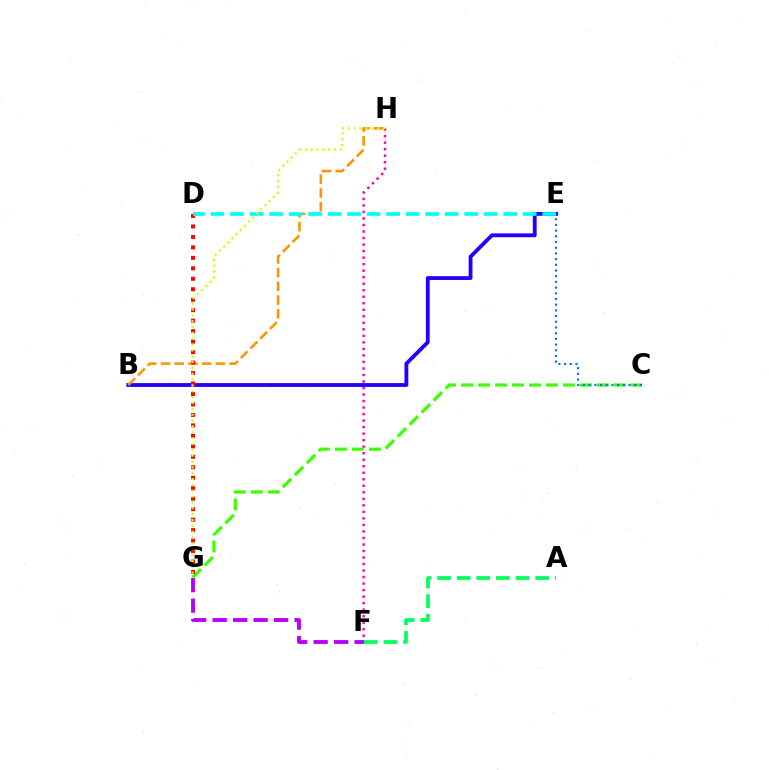{('F', 'H'): [{'color': '#ff00ac', 'line_style': 'dotted', 'thickness': 1.77}], ('B', 'E'): [{'color': '#2500ff', 'line_style': 'solid', 'thickness': 2.76}], ('C', 'G'): [{'color': '#3dff00', 'line_style': 'dashed', 'thickness': 2.31}], ('B', 'H'): [{'color': '#ff9400', 'line_style': 'dashed', 'thickness': 1.87}], ('D', 'G'): [{'color': '#ff0000', 'line_style': 'dotted', 'thickness': 2.85}], ('A', 'F'): [{'color': '#00ff5c', 'line_style': 'dashed', 'thickness': 2.66}], ('F', 'G'): [{'color': '#b900ff', 'line_style': 'dashed', 'thickness': 2.78}], ('C', 'E'): [{'color': '#0074ff', 'line_style': 'dotted', 'thickness': 1.55}], ('D', 'E'): [{'color': '#00fff6', 'line_style': 'dashed', 'thickness': 2.65}], ('G', 'H'): [{'color': '#d1ff00', 'line_style': 'dotted', 'thickness': 1.59}]}